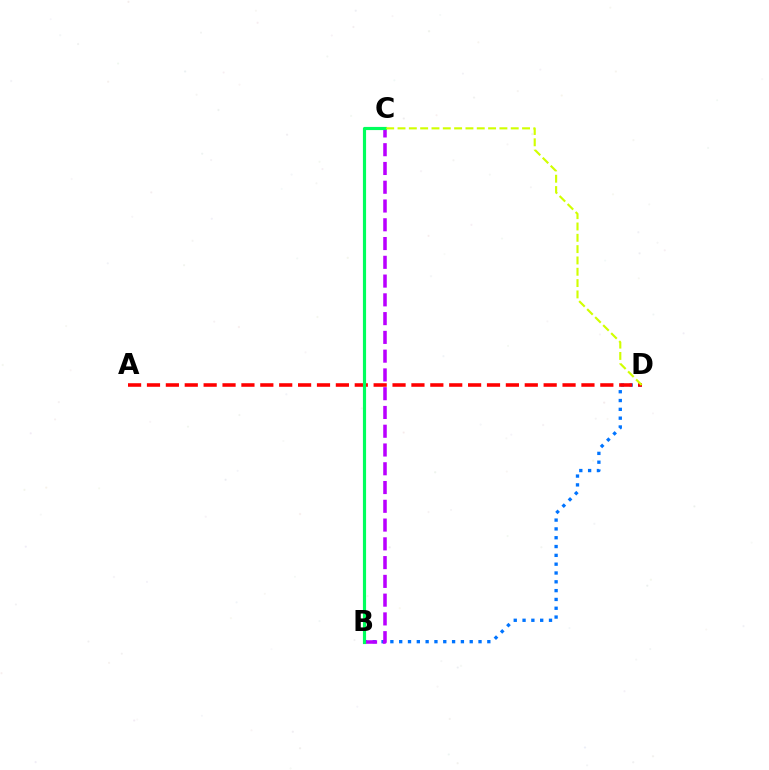{('B', 'D'): [{'color': '#0074ff', 'line_style': 'dotted', 'thickness': 2.4}], ('A', 'D'): [{'color': '#ff0000', 'line_style': 'dashed', 'thickness': 2.57}], ('B', 'C'): [{'color': '#b900ff', 'line_style': 'dashed', 'thickness': 2.55}, {'color': '#00ff5c', 'line_style': 'solid', 'thickness': 2.27}], ('C', 'D'): [{'color': '#d1ff00', 'line_style': 'dashed', 'thickness': 1.54}]}